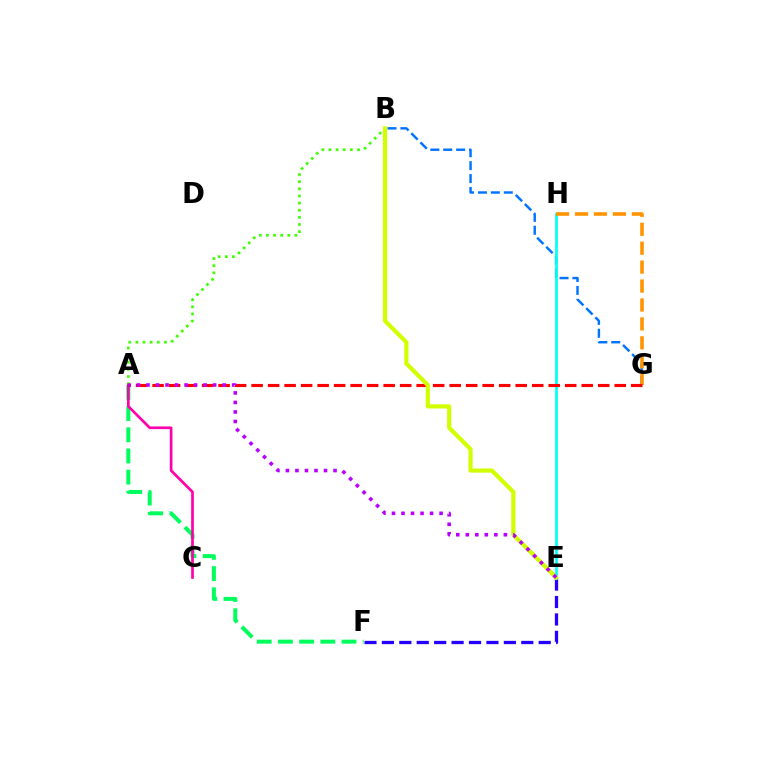{('E', 'F'): [{'color': '#2500ff', 'line_style': 'dashed', 'thickness': 2.37}], ('B', 'G'): [{'color': '#0074ff', 'line_style': 'dashed', 'thickness': 1.75}], ('E', 'H'): [{'color': '#00fff6', 'line_style': 'solid', 'thickness': 1.96}], ('A', 'F'): [{'color': '#00ff5c', 'line_style': 'dashed', 'thickness': 2.88}], ('A', 'B'): [{'color': '#3dff00', 'line_style': 'dotted', 'thickness': 1.94}], ('G', 'H'): [{'color': '#ff9400', 'line_style': 'dashed', 'thickness': 2.57}], ('A', 'C'): [{'color': '#ff00ac', 'line_style': 'solid', 'thickness': 1.92}], ('A', 'G'): [{'color': '#ff0000', 'line_style': 'dashed', 'thickness': 2.24}], ('B', 'E'): [{'color': '#d1ff00', 'line_style': 'solid', 'thickness': 3.0}], ('A', 'E'): [{'color': '#b900ff', 'line_style': 'dotted', 'thickness': 2.59}]}